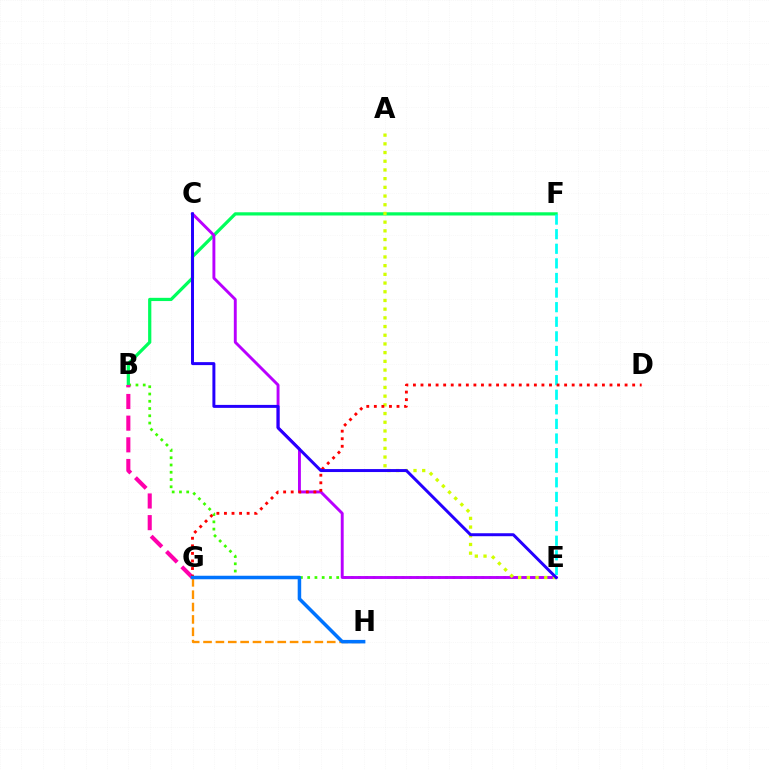{('B', 'E'): [{'color': '#3dff00', 'line_style': 'dotted', 'thickness': 1.97}], ('B', 'F'): [{'color': '#00ff5c', 'line_style': 'solid', 'thickness': 2.32}], ('C', 'E'): [{'color': '#b900ff', 'line_style': 'solid', 'thickness': 2.09}, {'color': '#2500ff', 'line_style': 'solid', 'thickness': 2.14}], ('G', 'H'): [{'color': '#ff9400', 'line_style': 'dashed', 'thickness': 1.68}, {'color': '#0074ff', 'line_style': 'solid', 'thickness': 2.53}], ('E', 'F'): [{'color': '#00fff6', 'line_style': 'dashed', 'thickness': 1.98}], ('B', 'G'): [{'color': '#ff00ac', 'line_style': 'dashed', 'thickness': 2.94}], ('A', 'E'): [{'color': '#d1ff00', 'line_style': 'dotted', 'thickness': 2.36}], ('D', 'G'): [{'color': '#ff0000', 'line_style': 'dotted', 'thickness': 2.05}]}